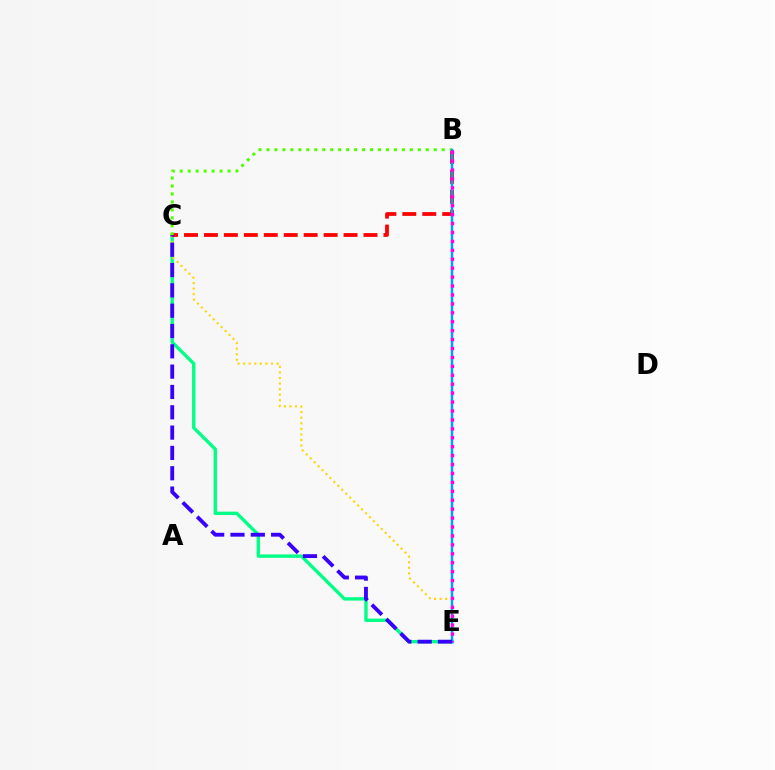{('C', 'E'): [{'color': '#00ff86', 'line_style': 'solid', 'thickness': 2.43}, {'color': '#ffd500', 'line_style': 'dotted', 'thickness': 1.51}, {'color': '#3700ff', 'line_style': 'dashed', 'thickness': 2.76}], ('B', 'C'): [{'color': '#ff0000', 'line_style': 'dashed', 'thickness': 2.71}, {'color': '#4fff00', 'line_style': 'dotted', 'thickness': 2.16}], ('B', 'E'): [{'color': '#009eff', 'line_style': 'solid', 'thickness': 1.76}, {'color': '#ff00ed', 'line_style': 'dotted', 'thickness': 2.42}]}